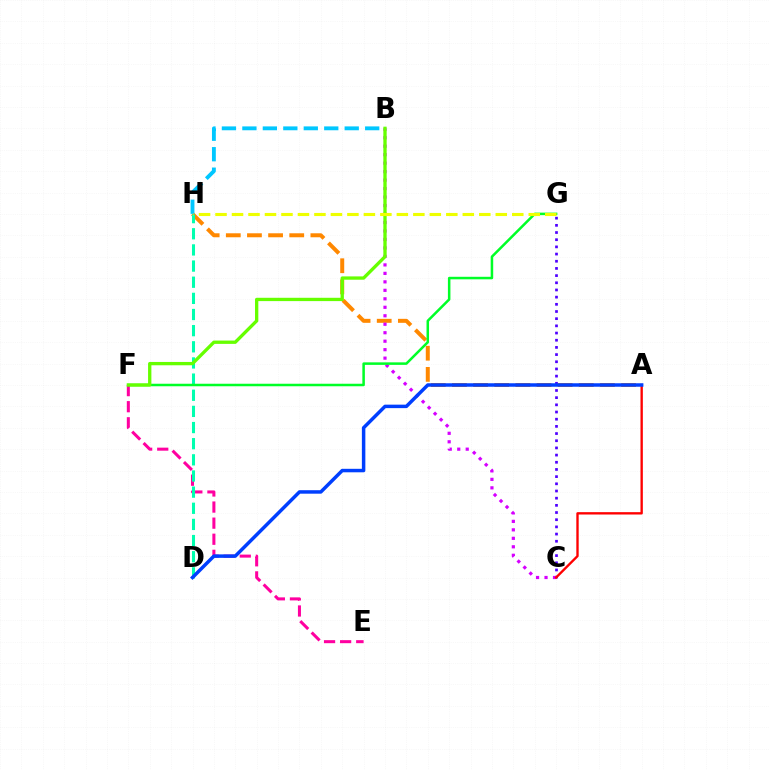{('C', 'G'): [{'color': '#4f00ff', 'line_style': 'dotted', 'thickness': 1.95}], ('A', 'H'): [{'color': '#ff8800', 'line_style': 'dashed', 'thickness': 2.87}], ('E', 'F'): [{'color': '#ff00a0', 'line_style': 'dashed', 'thickness': 2.19}], ('D', 'H'): [{'color': '#00ffaf', 'line_style': 'dashed', 'thickness': 2.19}], ('B', 'C'): [{'color': '#d600ff', 'line_style': 'dotted', 'thickness': 2.3}], ('B', 'H'): [{'color': '#00c7ff', 'line_style': 'dashed', 'thickness': 2.78}], ('F', 'G'): [{'color': '#00ff27', 'line_style': 'solid', 'thickness': 1.81}], ('A', 'C'): [{'color': '#ff0000', 'line_style': 'solid', 'thickness': 1.7}], ('B', 'F'): [{'color': '#66ff00', 'line_style': 'solid', 'thickness': 2.39}], ('G', 'H'): [{'color': '#eeff00', 'line_style': 'dashed', 'thickness': 2.24}], ('A', 'D'): [{'color': '#003fff', 'line_style': 'solid', 'thickness': 2.51}]}